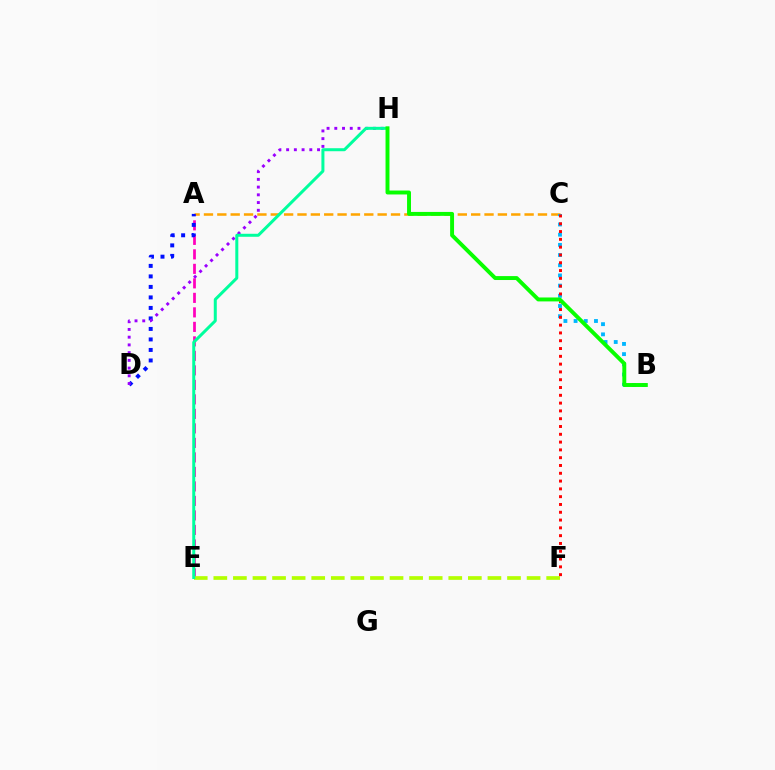{('A', 'C'): [{'color': '#ffa500', 'line_style': 'dashed', 'thickness': 1.81}], ('A', 'E'): [{'color': '#ff00bd', 'line_style': 'dashed', 'thickness': 1.97}], ('A', 'D'): [{'color': '#0010ff', 'line_style': 'dotted', 'thickness': 2.85}], ('E', 'F'): [{'color': '#b3ff00', 'line_style': 'dashed', 'thickness': 2.66}], ('B', 'C'): [{'color': '#00b5ff', 'line_style': 'dotted', 'thickness': 2.77}], ('D', 'H'): [{'color': '#9b00ff', 'line_style': 'dotted', 'thickness': 2.1}], ('C', 'F'): [{'color': '#ff0000', 'line_style': 'dotted', 'thickness': 2.12}], ('E', 'H'): [{'color': '#00ff9d', 'line_style': 'solid', 'thickness': 2.17}], ('B', 'H'): [{'color': '#08ff00', 'line_style': 'solid', 'thickness': 2.83}]}